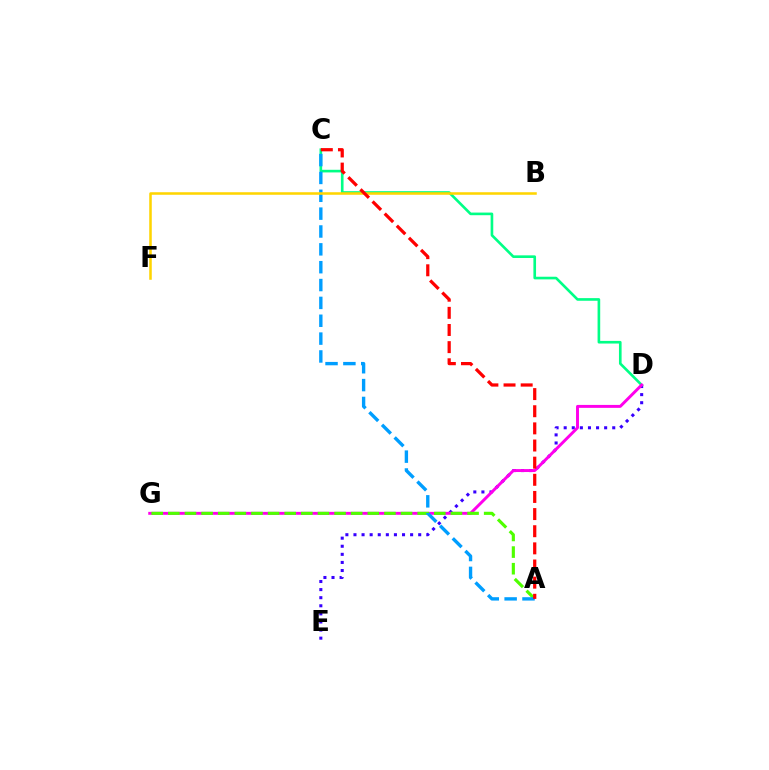{('D', 'E'): [{'color': '#3700ff', 'line_style': 'dotted', 'thickness': 2.2}], ('C', 'D'): [{'color': '#00ff86', 'line_style': 'solid', 'thickness': 1.9}], ('D', 'G'): [{'color': '#ff00ed', 'line_style': 'solid', 'thickness': 2.12}], ('A', 'G'): [{'color': '#4fff00', 'line_style': 'dashed', 'thickness': 2.26}], ('A', 'C'): [{'color': '#009eff', 'line_style': 'dashed', 'thickness': 2.43}, {'color': '#ff0000', 'line_style': 'dashed', 'thickness': 2.33}], ('B', 'F'): [{'color': '#ffd500', 'line_style': 'solid', 'thickness': 1.83}]}